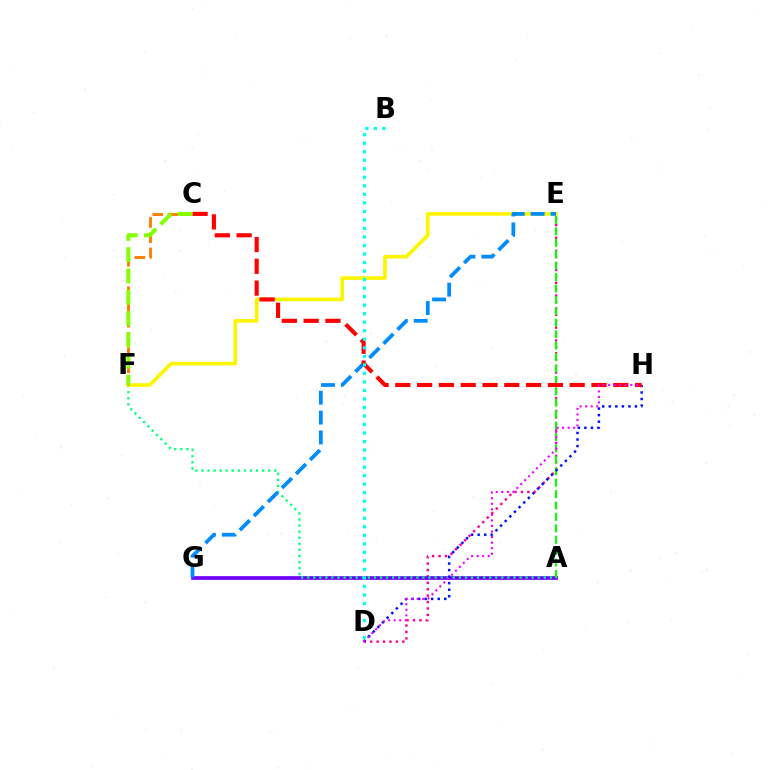{('D', 'E'): [{'color': '#ff0094', 'line_style': 'dotted', 'thickness': 1.74}], ('A', 'G'): [{'color': '#7200ff', 'line_style': 'solid', 'thickness': 2.65}], ('A', 'F'): [{'color': '#00ff74', 'line_style': 'dotted', 'thickness': 1.65}], ('E', 'F'): [{'color': '#fcf500', 'line_style': 'solid', 'thickness': 2.62}], ('C', 'F'): [{'color': '#ff7c00', 'line_style': 'dashed', 'thickness': 2.07}, {'color': '#84ff00', 'line_style': 'dashed', 'thickness': 2.89}], ('E', 'G'): [{'color': '#008cff', 'line_style': 'dashed', 'thickness': 2.7}], ('A', 'E'): [{'color': '#08ff00', 'line_style': 'dashed', 'thickness': 1.55}], ('D', 'H'): [{'color': '#0010ff', 'line_style': 'dotted', 'thickness': 1.78}, {'color': '#ee00ff', 'line_style': 'dotted', 'thickness': 1.51}], ('C', 'H'): [{'color': '#ff0000', 'line_style': 'dashed', 'thickness': 2.96}], ('B', 'D'): [{'color': '#00fff6', 'line_style': 'dotted', 'thickness': 2.32}]}